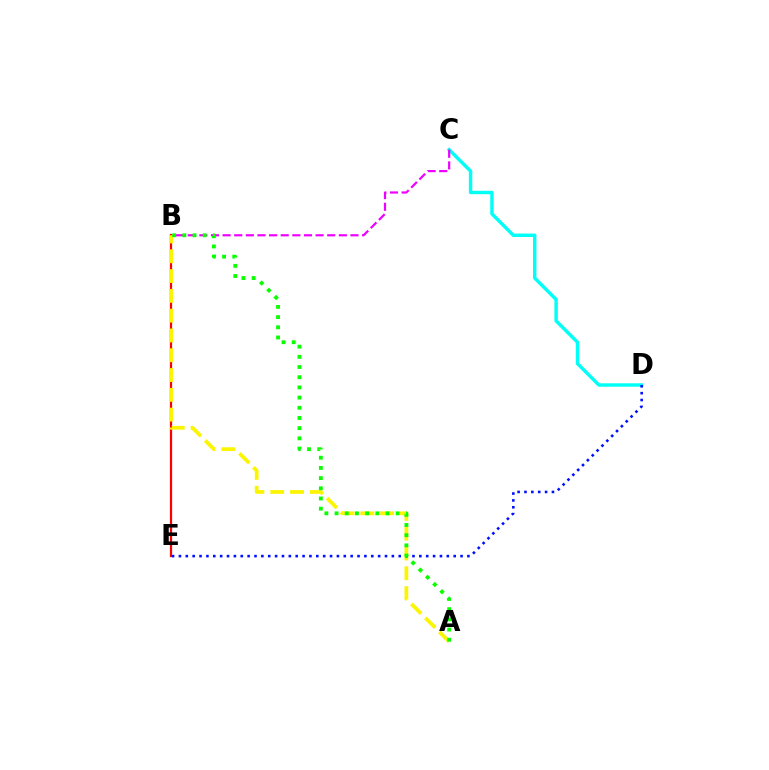{('C', 'D'): [{'color': '#00fff6', 'line_style': 'solid', 'thickness': 2.46}], ('B', 'E'): [{'color': '#ff0000', 'line_style': 'solid', 'thickness': 1.61}], ('B', 'C'): [{'color': '#ee00ff', 'line_style': 'dashed', 'thickness': 1.58}], ('A', 'B'): [{'color': '#fcf500', 'line_style': 'dashed', 'thickness': 2.69}, {'color': '#08ff00', 'line_style': 'dotted', 'thickness': 2.77}], ('D', 'E'): [{'color': '#0010ff', 'line_style': 'dotted', 'thickness': 1.87}]}